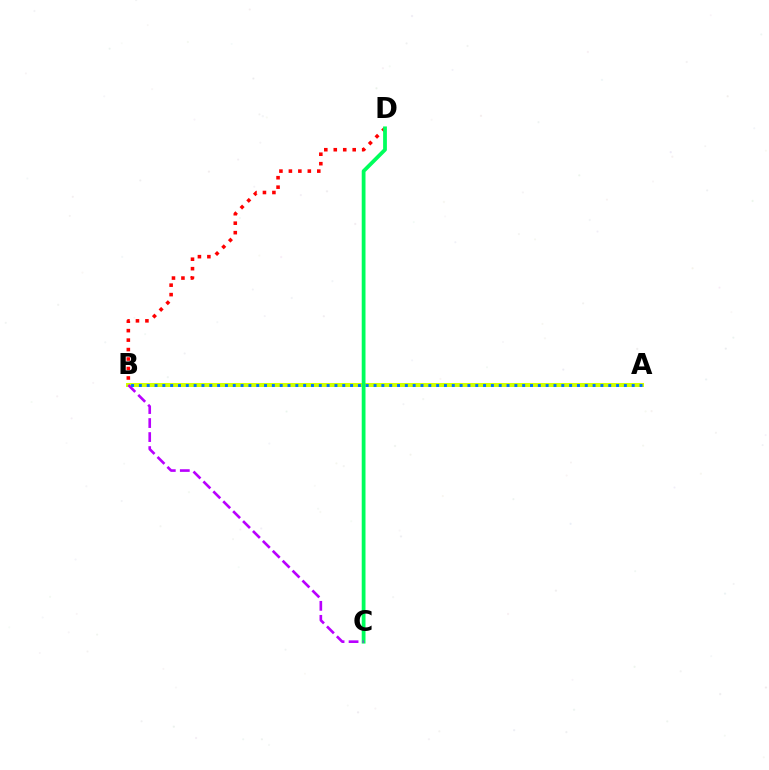{('A', 'B'): [{'color': '#d1ff00', 'line_style': 'solid', 'thickness': 2.87}, {'color': '#0074ff', 'line_style': 'dotted', 'thickness': 2.13}], ('B', 'D'): [{'color': '#ff0000', 'line_style': 'dotted', 'thickness': 2.57}], ('C', 'D'): [{'color': '#00ff5c', 'line_style': 'solid', 'thickness': 2.72}], ('B', 'C'): [{'color': '#b900ff', 'line_style': 'dashed', 'thickness': 1.9}]}